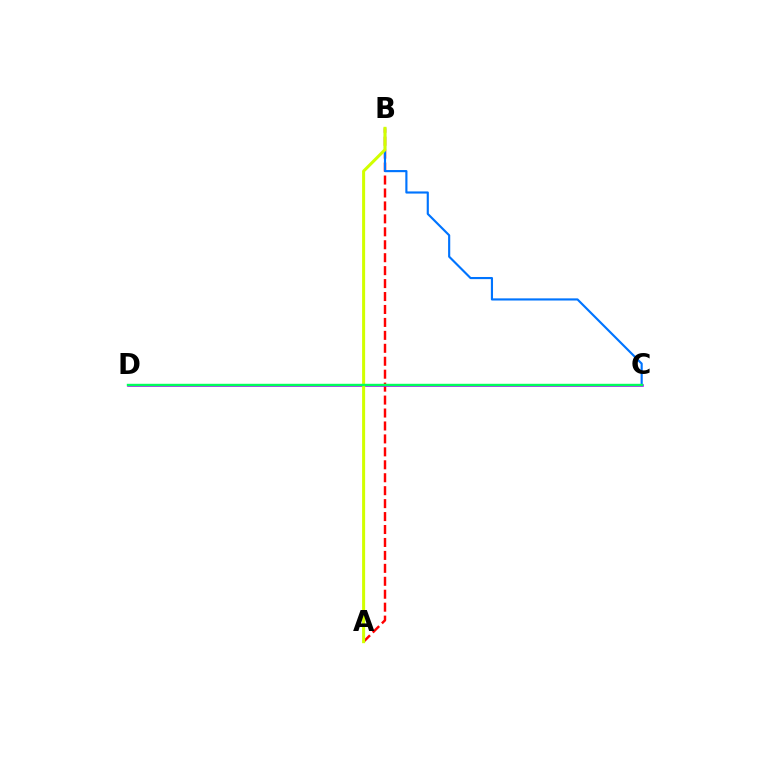{('A', 'B'): [{'color': '#ff0000', 'line_style': 'dashed', 'thickness': 1.76}, {'color': '#d1ff00', 'line_style': 'solid', 'thickness': 2.18}], ('C', 'D'): [{'color': '#b900ff', 'line_style': 'solid', 'thickness': 1.88}, {'color': '#00ff5c', 'line_style': 'solid', 'thickness': 1.73}], ('B', 'C'): [{'color': '#0074ff', 'line_style': 'solid', 'thickness': 1.54}]}